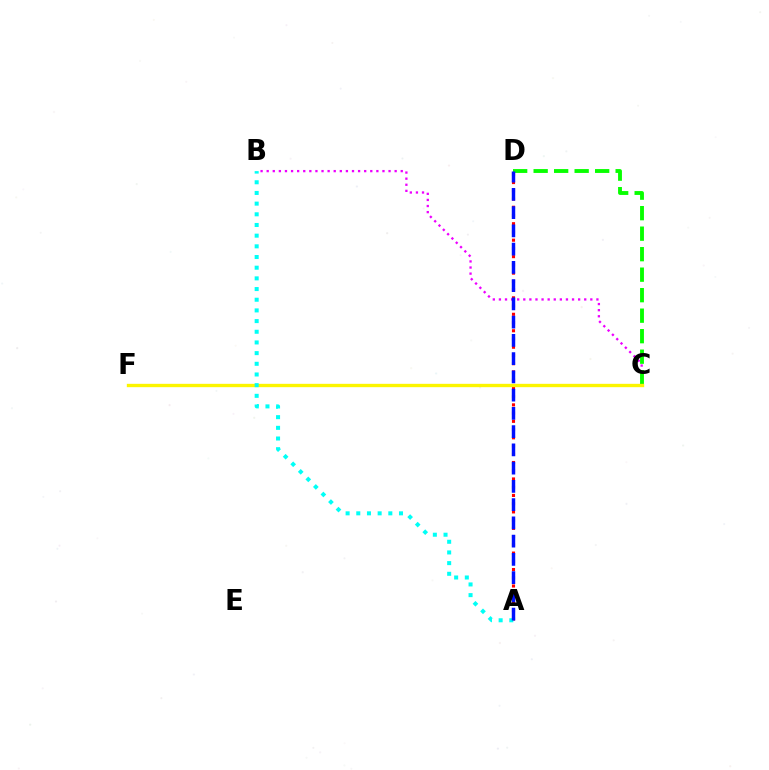{('B', 'C'): [{'color': '#ee00ff', 'line_style': 'dotted', 'thickness': 1.66}], ('C', 'D'): [{'color': '#08ff00', 'line_style': 'dashed', 'thickness': 2.79}], ('A', 'D'): [{'color': '#ff0000', 'line_style': 'dotted', 'thickness': 2.24}, {'color': '#0010ff', 'line_style': 'dashed', 'thickness': 2.48}], ('C', 'F'): [{'color': '#fcf500', 'line_style': 'solid', 'thickness': 2.41}], ('A', 'B'): [{'color': '#00fff6', 'line_style': 'dotted', 'thickness': 2.9}]}